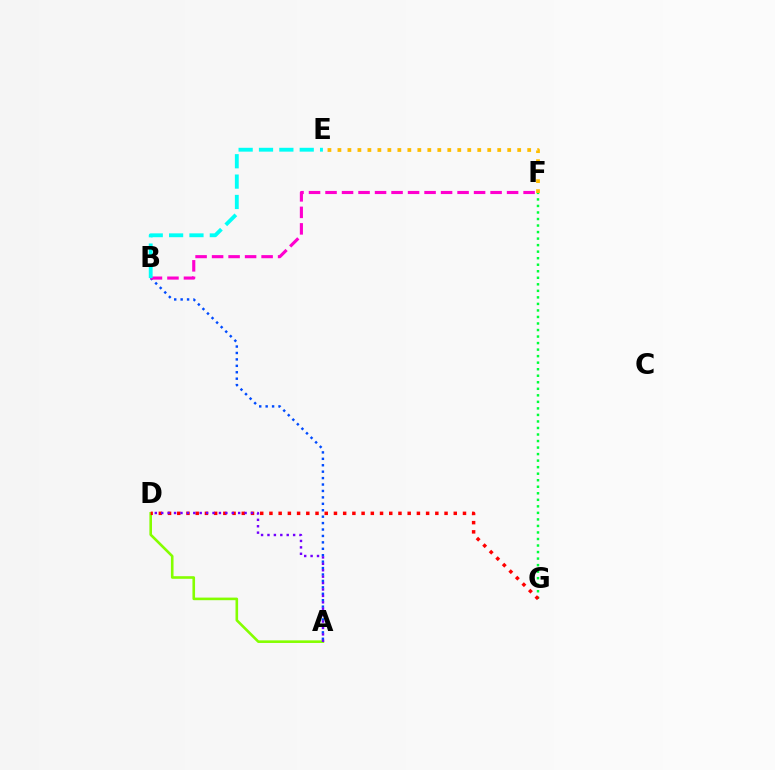{('E', 'F'): [{'color': '#ffbd00', 'line_style': 'dotted', 'thickness': 2.71}], ('F', 'G'): [{'color': '#00ff39', 'line_style': 'dotted', 'thickness': 1.77}], ('A', 'B'): [{'color': '#004bff', 'line_style': 'dotted', 'thickness': 1.75}], ('A', 'D'): [{'color': '#84ff00', 'line_style': 'solid', 'thickness': 1.88}, {'color': '#7200ff', 'line_style': 'dotted', 'thickness': 1.74}], ('B', 'F'): [{'color': '#ff00cf', 'line_style': 'dashed', 'thickness': 2.24}], ('D', 'G'): [{'color': '#ff0000', 'line_style': 'dotted', 'thickness': 2.5}], ('B', 'E'): [{'color': '#00fff6', 'line_style': 'dashed', 'thickness': 2.77}]}